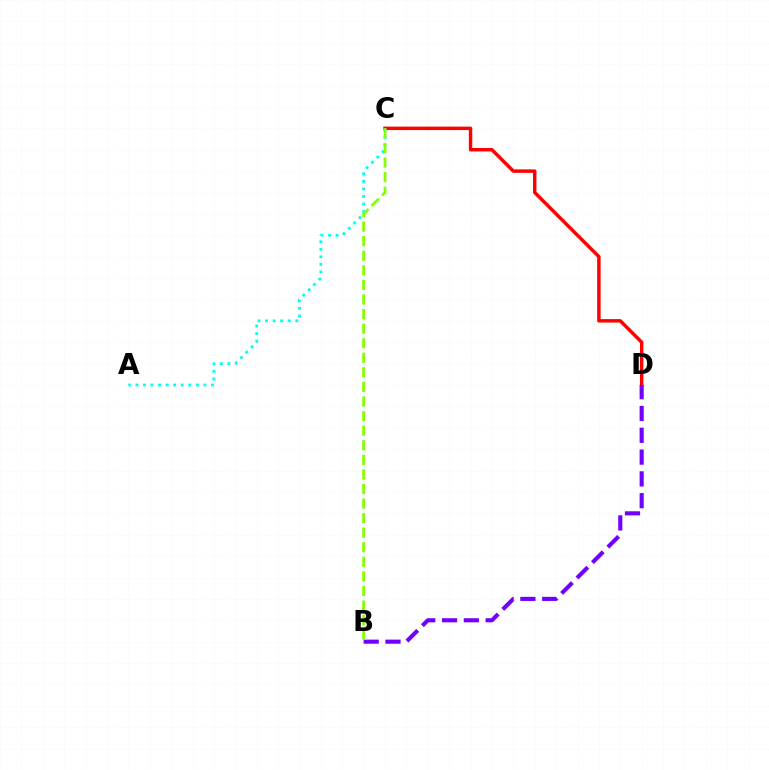{('C', 'D'): [{'color': '#ff0000', 'line_style': 'solid', 'thickness': 2.48}], ('B', 'D'): [{'color': '#7200ff', 'line_style': 'dashed', 'thickness': 2.96}], ('A', 'C'): [{'color': '#00fff6', 'line_style': 'dotted', 'thickness': 2.05}], ('B', 'C'): [{'color': '#84ff00', 'line_style': 'dashed', 'thickness': 1.98}]}